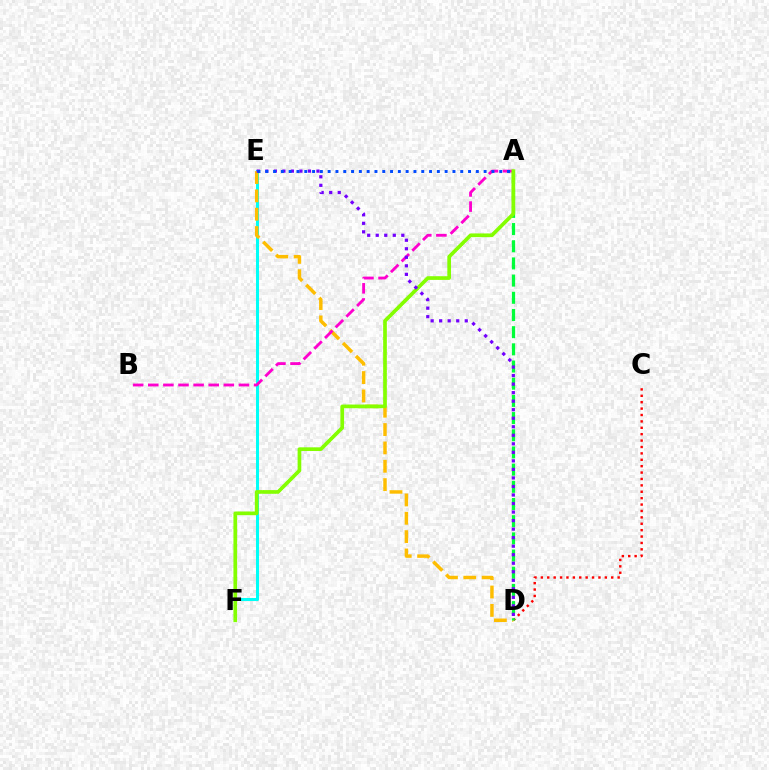{('C', 'D'): [{'color': '#ff0000', 'line_style': 'dotted', 'thickness': 1.74}], ('E', 'F'): [{'color': '#00fff6', 'line_style': 'solid', 'thickness': 2.18}], ('D', 'E'): [{'color': '#ffbd00', 'line_style': 'dashed', 'thickness': 2.49}, {'color': '#7200ff', 'line_style': 'dotted', 'thickness': 2.32}], ('A', 'D'): [{'color': '#00ff39', 'line_style': 'dashed', 'thickness': 2.33}], ('A', 'B'): [{'color': '#ff00cf', 'line_style': 'dashed', 'thickness': 2.05}], ('A', 'F'): [{'color': '#84ff00', 'line_style': 'solid', 'thickness': 2.65}], ('A', 'E'): [{'color': '#004bff', 'line_style': 'dotted', 'thickness': 2.12}]}